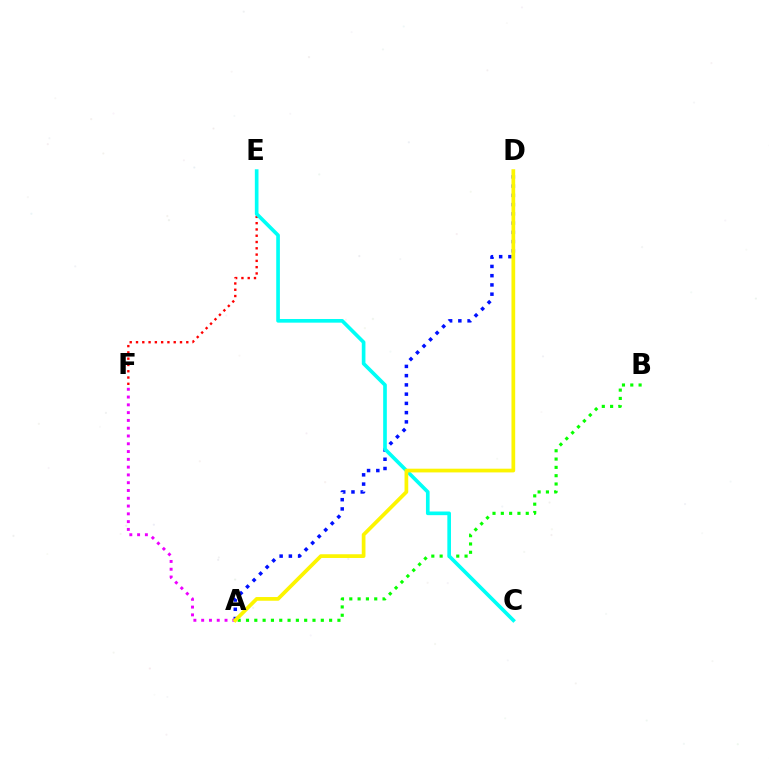{('A', 'D'): [{'color': '#0010ff', 'line_style': 'dotted', 'thickness': 2.51}, {'color': '#fcf500', 'line_style': 'solid', 'thickness': 2.68}], ('A', 'B'): [{'color': '#08ff00', 'line_style': 'dotted', 'thickness': 2.26}], ('E', 'F'): [{'color': '#ff0000', 'line_style': 'dotted', 'thickness': 1.71}], ('C', 'E'): [{'color': '#00fff6', 'line_style': 'solid', 'thickness': 2.63}], ('A', 'F'): [{'color': '#ee00ff', 'line_style': 'dotted', 'thickness': 2.12}]}